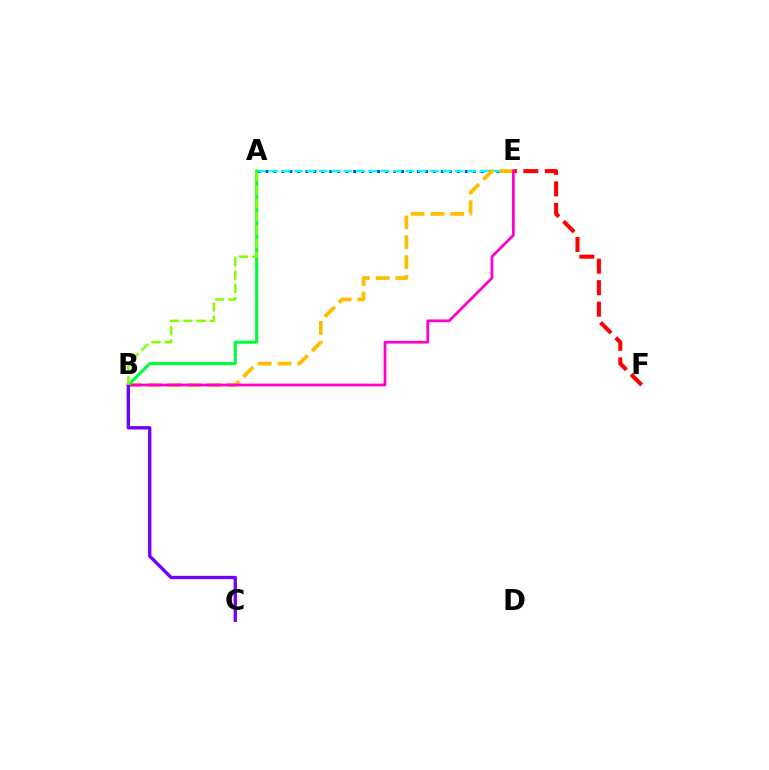{('A', 'E'): [{'color': '#004bff', 'line_style': 'dotted', 'thickness': 2.17}, {'color': '#00fff6', 'line_style': 'dashed', 'thickness': 1.68}], ('E', 'F'): [{'color': '#ff0000', 'line_style': 'dashed', 'thickness': 2.92}], ('B', 'E'): [{'color': '#ffbd00', 'line_style': 'dashed', 'thickness': 2.69}, {'color': '#ff00cf', 'line_style': 'solid', 'thickness': 1.99}], ('A', 'B'): [{'color': '#00ff39', 'line_style': 'solid', 'thickness': 2.22}, {'color': '#84ff00', 'line_style': 'dashed', 'thickness': 1.81}], ('B', 'C'): [{'color': '#7200ff', 'line_style': 'solid', 'thickness': 2.4}]}